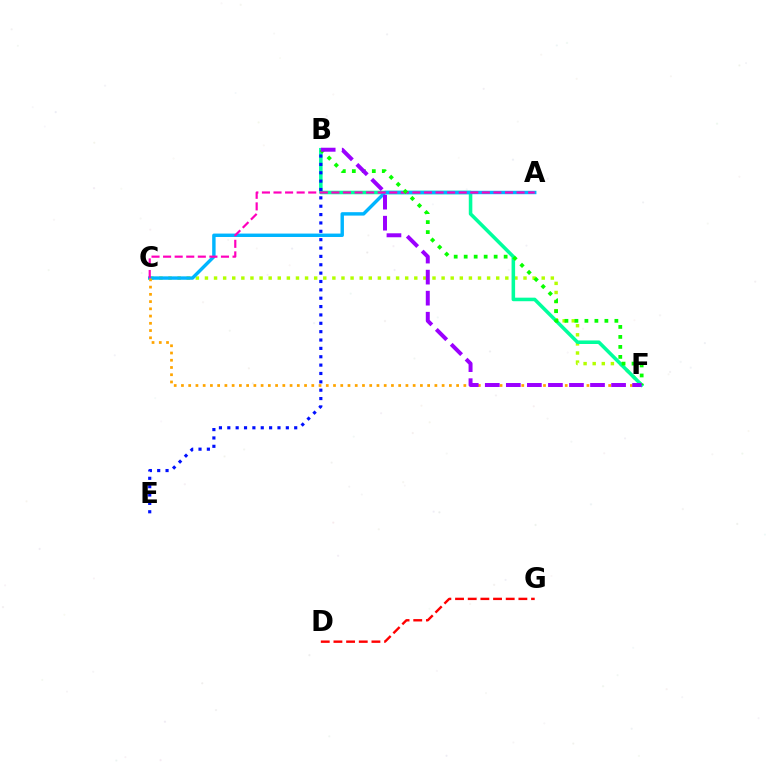{('C', 'F'): [{'color': '#b3ff00', 'line_style': 'dotted', 'thickness': 2.47}, {'color': '#ffa500', 'line_style': 'dotted', 'thickness': 1.97}], ('B', 'F'): [{'color': '#00ff9d', 'line_style': 'solid', 'thickness': 2.56}, {'color': '#08ff00', 'line_style': 'dotted', 'thickness': 2.71}, {'color': '#9b00ff', 'line_style': 'dashed', 'thickness': 2.86}], ('A', 'C'): [{'color': '#00b5ff', 'line_style': 'solid', 'thickness': 2.46}, {'color': '#ff00bd', 'line_style': 'dashed', 'thickness': 1.57}], ('B', 'E'): [{'color': '#0010ff', 'line_style': 'dotted', 'thickness': 2.27}], ('D', 'G'): [{'color': '#ff0000', 'line_style': 'dashed', 'thickness': 1.72}]}